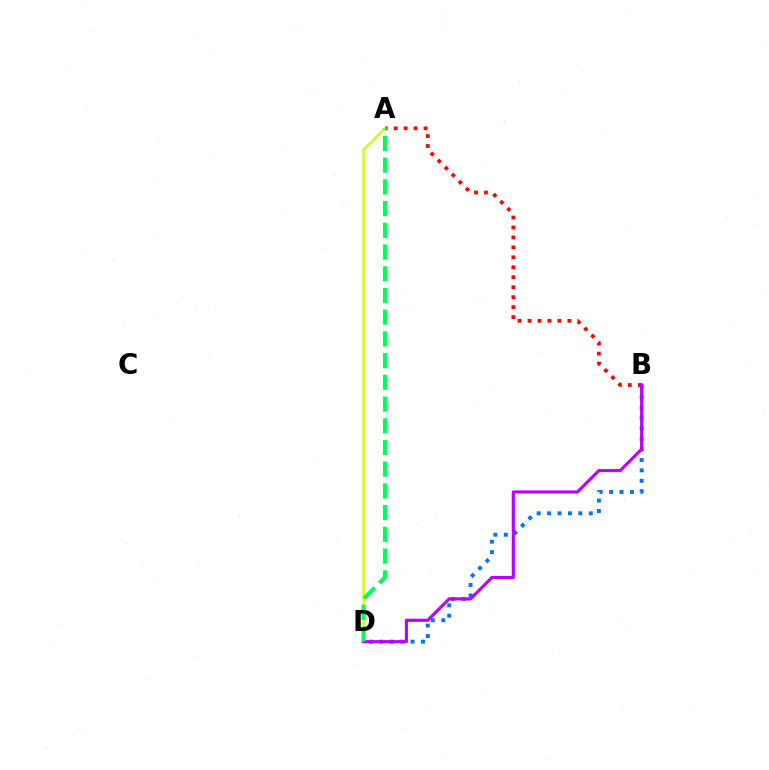{('A', 'B'): [{'color': '#ff0000', 'line_style': 'dotted', 'thickness': 2.71}], ('B', 'D'): [{'color': '#0074ff', 'line_style': 'dotted', 'thickness': 2.83}, {'color': '#b900ff', 'line_style': 'solid', 'thickness': 2.25}], ('A', 'D'): [{'color': '#d1ff00', 'line_style': 'solid', 'thickness': 1.75}, {'color': '#00ff5c', 'line_style': 'dashed', 'thickness': 2.95}]}